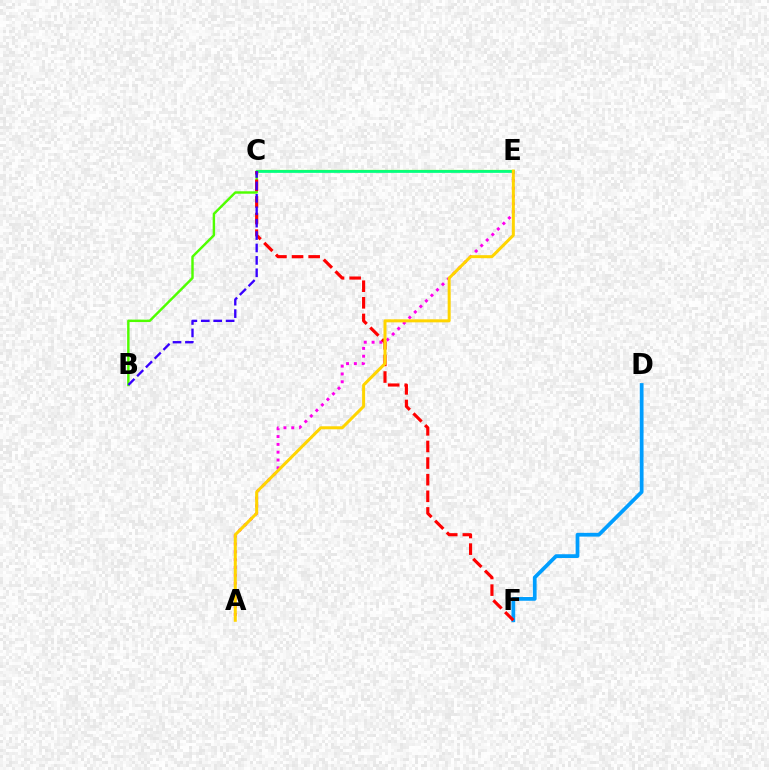{('B', 'E'): [{'color': '#4fff00', 'line_style': 'solid', 'thickness': 1.75}], ('D', 'F'): [{'color': '#009eff', 'line_style': 'solid', 'thickness': 2.7}], ('A', 'E'): [{'color': '#ff00ed', 'line_style': 'dotted', 'thickness': 2.13}, {'color': '#ffd500', 'line_style': 'solid', 'thickness': 2.17}], ('C', 'E'): [{'color': '#00ff86', 'line_style': 'solid', 'thickness': 1.89}], ('C', 'F'): [{'color': '#ff0000', 'line_style': 'dashed', 'thickness': 2.26}], ('B', 'C'): [{'color': '#3700ff', 'line_style': 'dashed', 'thickness': 1.69}]}